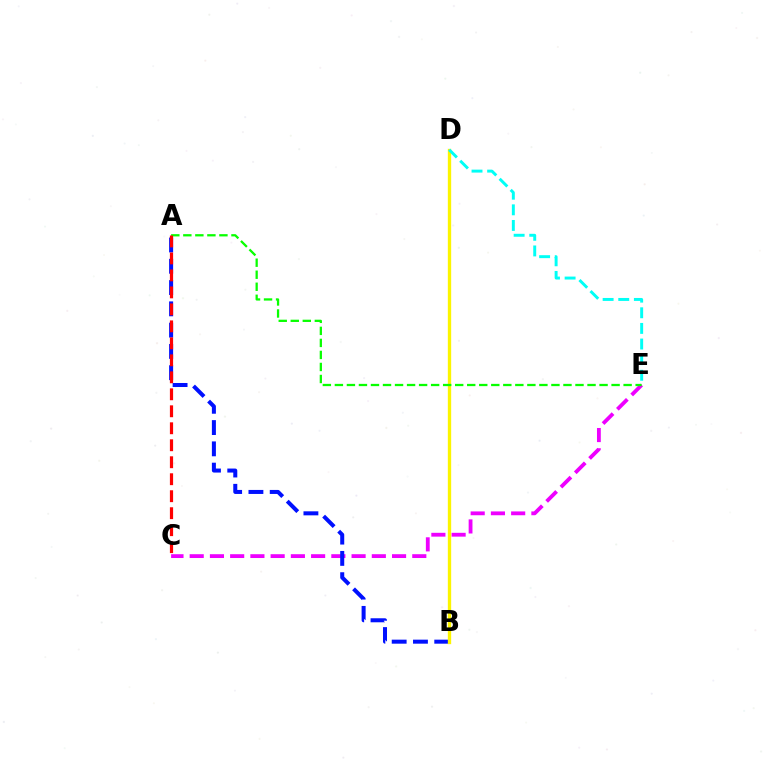{('C', 'E'): [{'color': '#ee00ff', 'line_style': 'dashed', 'thickness': 2.75}], ('A', 'B'): [{'color': '#0010ff', 'line_style': 'dashed', 'thickness': 2.89}], ('B', 'D'): [{'color': '#fcf500', 'line_style': 'solid', 'thickness': 2.4}], ('A', 'E'): [{'color': '#08ff00', 'line_style': 'dashed', 'thickness': 1.63}], ('A', 'C'): [{'color': '#ff0000', 'line_style': 'dashed', 'thickness': 2.31}], ('D', 'E'): [{'color': '#00fff6', 'line_style': 'dashed', 'thickness': 2.12}]}